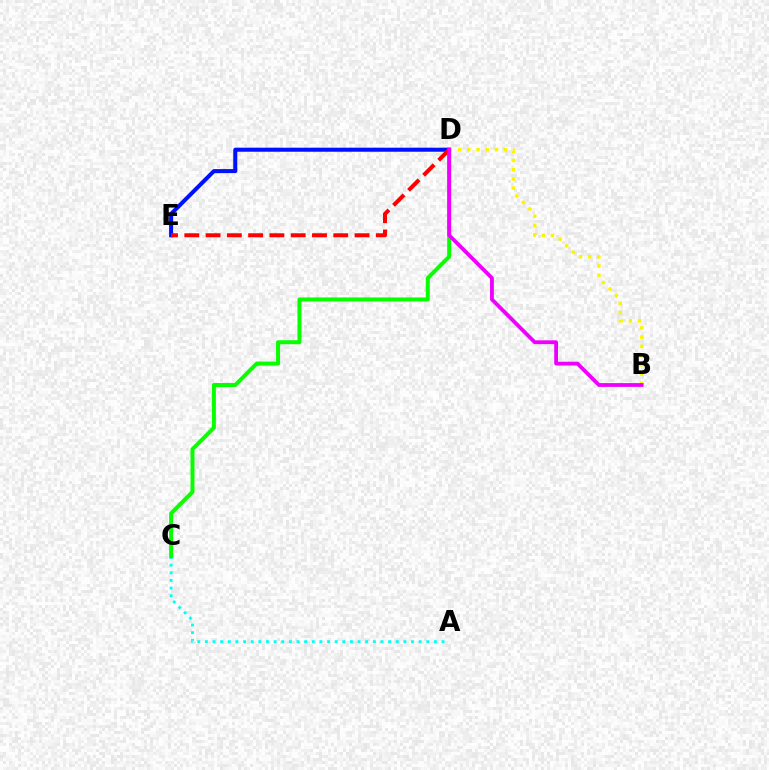{('A', 'C'): [{'color': '#00fff6', 'line_style': 'dotted', 'thickness': 2.07}], ('C', 'D'): [{'color': '#08ff00', 'line_style': 'solid', 'thickness': 2.86}], ('D', 'E'): [{'color': '#0010ff', 'line_style': 'solid', 'thickness': 2.9}, {'color': '#ff0000', 'line_style': 'dashed', 'thickness': 2.89}], ('B', 'D'): [{'color': '#fcf500', 'line_style': 'dotted', 'thickness': 2.51}, {'color': '#ee00ff', 'line_style': 'solid', 'thickness': 2.74}]}